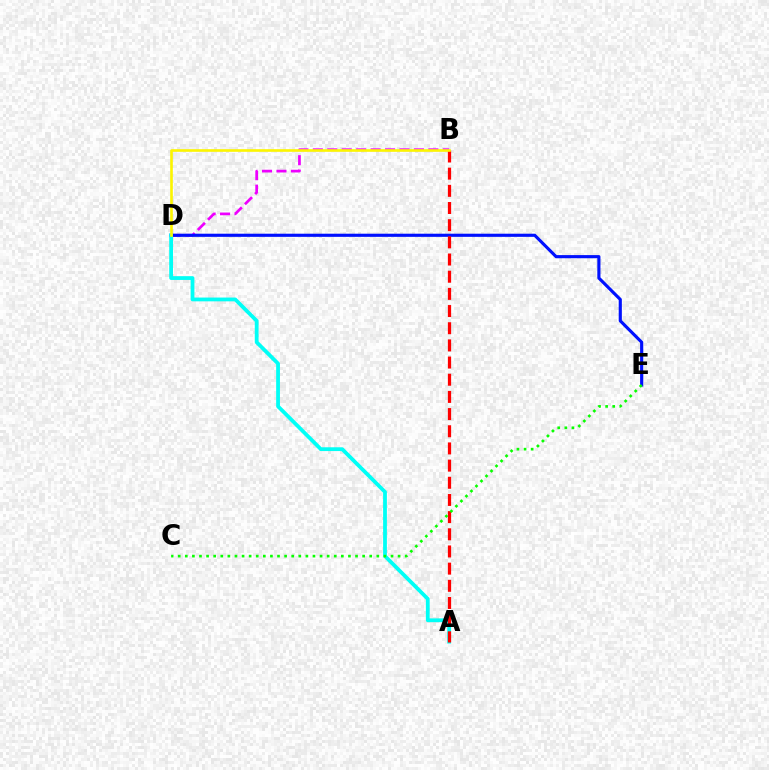{('B', 'D'): [{'color': '#ee00ff', 'line_style': 'dashed', 'thickness': 1.96}, {'color': '#fcf500', 'line_style': 'solid', 'thickness': 1.89}], ('D', 'E'): [{'color': '#0010ff', 'line_style': 'solid', 'thickness': 2.26}], ('A', 'D'): [{'color': '#00fff6', 'line_style': 'solid', 'thickness': 2.73}], ('A', 'B'): [{'color': '#ff0000', 'line_style': 'dashed', 'thickness': 2.33}], ('C', 'E'): [{'color': '#08ff00', 'line_style': 'dotted', 'thickness': 1.93}]}